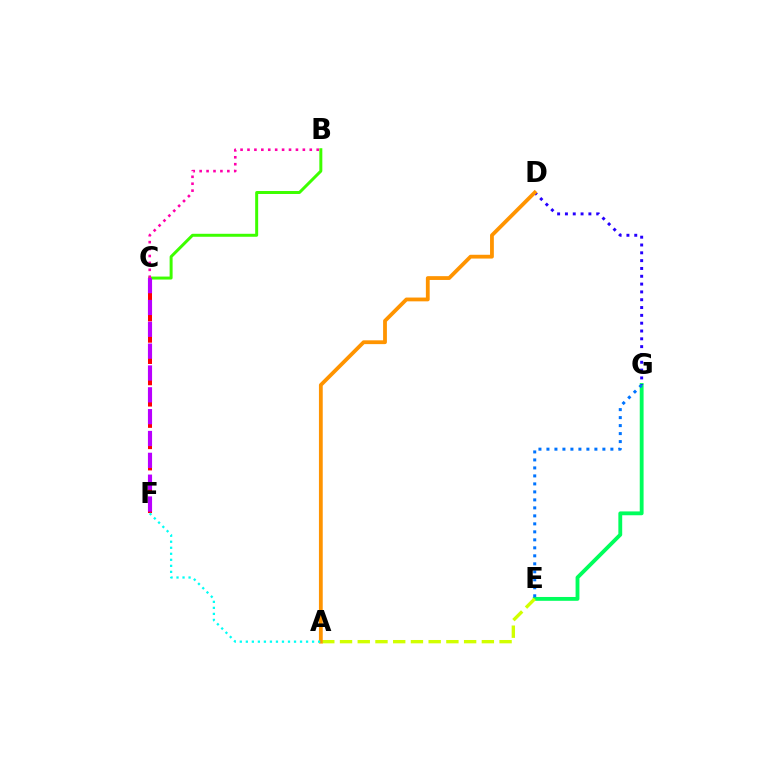{('E', 'G'): [{'color': '#00ff5c', 'line_style': 'solid', 'thickness': 2.77}, {'color': '#0074ff', 'line_style': 'dotted', 'thickness': 2.17}], ('A', 'E'): [{'color': '#d1ff00', 'line_style': 'dashed', 'thickness': 2.41}], ('C', 'F'): [{'color': '#ff0000', 'line_style': 'dashed', 'thickness': 2.89}, {'color': '#b900ff', 'line_style': 'dashed', 'thickness': 2.97}], ('D', 'G'): [{'color': '#2500ff', 'line_style': 'dotted', 'thickness': 2.12}], ('B', 'C'): [{'color': '#3dff00', 'line_style': 'solid', 'thickness': 2.15}, {'color': '#ff00ac', 'line_style': 'dotted', 'thickness': 1.88}], ('A', 'D'): [{'color': '#ff9400', 'line_style': 'solid', 'thickness': 2.73}], ('A', 'F'): [{'color': '#00fff6', 'line_style': 'dotted', 'thickness': 1.64}]}